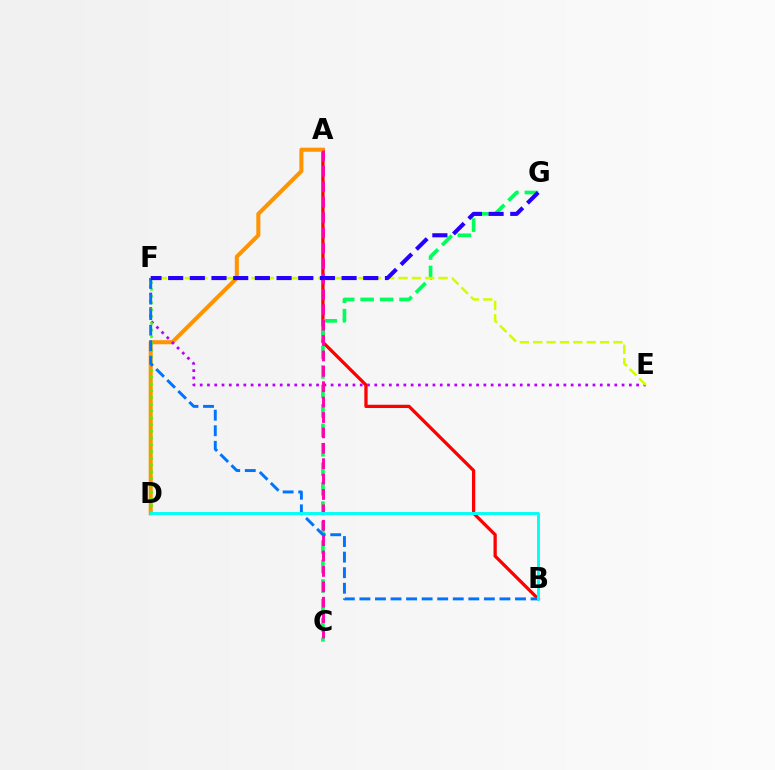{('A', 'B'): [{'color': '#ff0000', 'line_style': 'solid', 'thickness': 2.35}], ('A', 'D'): [{'color': '#ff9400', 'line_style': 'solid', 'thickness': 2.91}], ('C', 'G'): [{'color': '#00ff5c', 'line_style': 'dashed', 'thickness': 2.64}], ('E', 'F'): [{'color': '#b900ff', 'line_style': 'dotted', 'thickness': 1.98}, {'color': '#d1ff00', 'line_style': 'dashed', 'thickness': 1.82}], ('A', 'C'): [{'color': '#ff00ac', 'line_style': 'dashed', 'thickness': 2.09}], ('D', 'F'): [{'color': '#3dff00', 'line_style': 'dotted', 'thickness': 1.83}], ('B', 'F'): [{'color': '#0074ff', 'line_style': 'dashed', 'thickness': 2.11}], ('F', 'G'): [{'color': '#2500ff', 'line_style': 'dashed', 'thickness': 2.95}], ('B', 'D'): [{'color': '#00fff6', 'line_style': 'solid', 'thickness': 2.09}]}